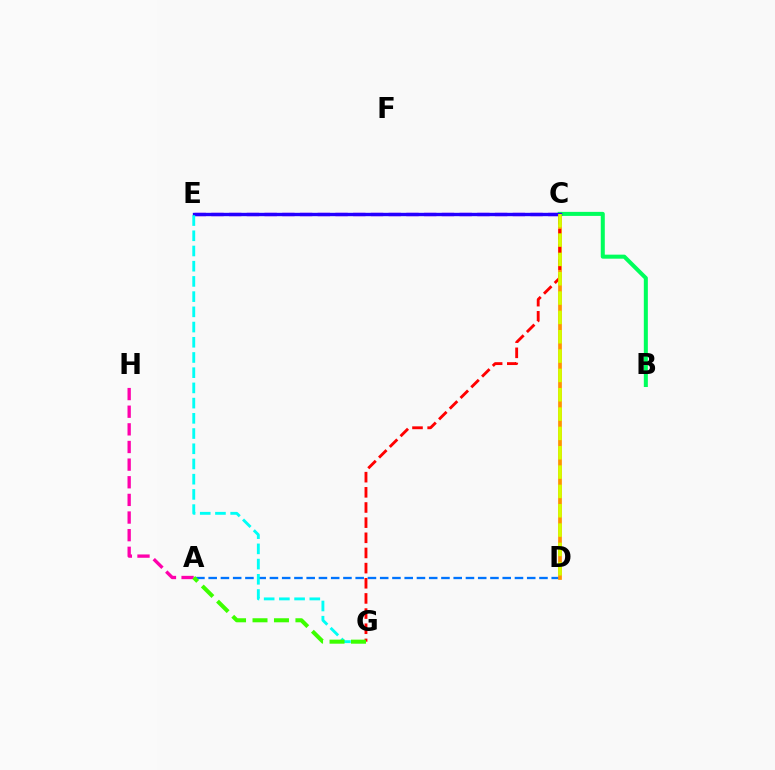{('A', 'D'): [{'color': '#0074ff', 'line_style': 'dashed', 'thickness': 1.66}], ('C', 'E'): [{'color': '#b900ff', 'line_style': 'dashed', 'thickness': 2.41}, {'color': '#2500ff', 'line_style': 'solid', 'thickness': 2.42}], ('C', 'D'): [{'color': '#ff9400', 'line_style': 'solid', 'thickness': 2.68}, {'color': '#d1ff00', 'line_style': 'dashed', 'thickness': 2.63}], ('B', 'C'): [{'color': '#00ff5c', 'line_style': 'solid', 'thickness': 2.9}], ('A', 'H'): [{'color': '#ff00ac', 'line_style': 'dashed', 'thickness': 2.4}], ('C', 'G'): [{'color': '#ff0000', 'line_style': 'dashed', 'thickness': 2.06}], ('E', 'G'): [{'color': '#00fff6', 'line_style': 'dashed', 'thickness': 2.07}], ('A', 'G'): [{'color': '#3dff00', 'line_style': 'dashed', 'thickness': 2.92}]}